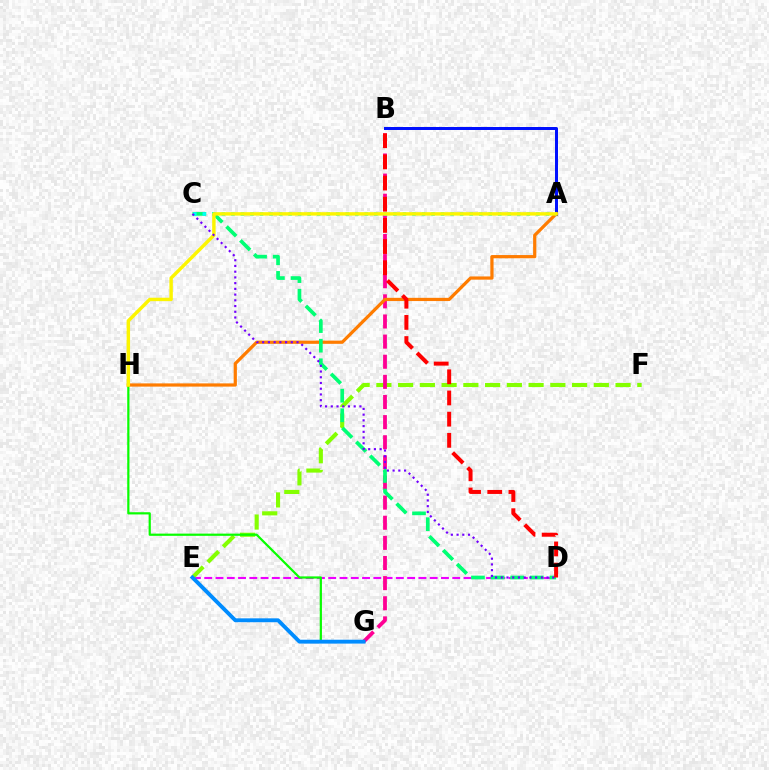{('D', 'E'): [{'color': '#ee00ff', 'line_style': 'dashed', 'thickness': 1.53}], ('E', 'F'): [{'color': '#84ff00', 'line_style': 'dashed', 'thickness': 2.95}], ('G', 'H'): [{'color': '#08ff00', 'line_style': 'solid', 'thickness': 1.59}], ('A', 'B'): [{'color': '#0010ff', 'line_style': 'solid', 'thickness': 2.15}], ('B', 'G'): [{'color': '#ff0094', 'line_style': 'dashed', 'thickness': 2.73}], ('A', 'H'): [{'color': '#ff7c00', 'line_style': 'solid', 'thickness': 2.32}, {'color': '#fcf500', 'line_style': 'solid', 'thickness': 2.47}], ('C', 'D'): [{'color': '#00ff74', 'line_style': 'dashed', 'thickness': 2.66}, {'color': '#7200ff', 'line_style': 'dotted', 'thickness': 1.56}], ('A', 'C'): [{'color': '#00fff6', 'line_style': 'dotted', 'thickness': 2.59}], ('B', 'D'): [{'color': '#ff0000', 'line_style': 'dashed', 'thickness': 2.88}], ('E', 'G'): [{'color': '#008cff', 'line_style': 'solid', 'thickness': 2.8}]}